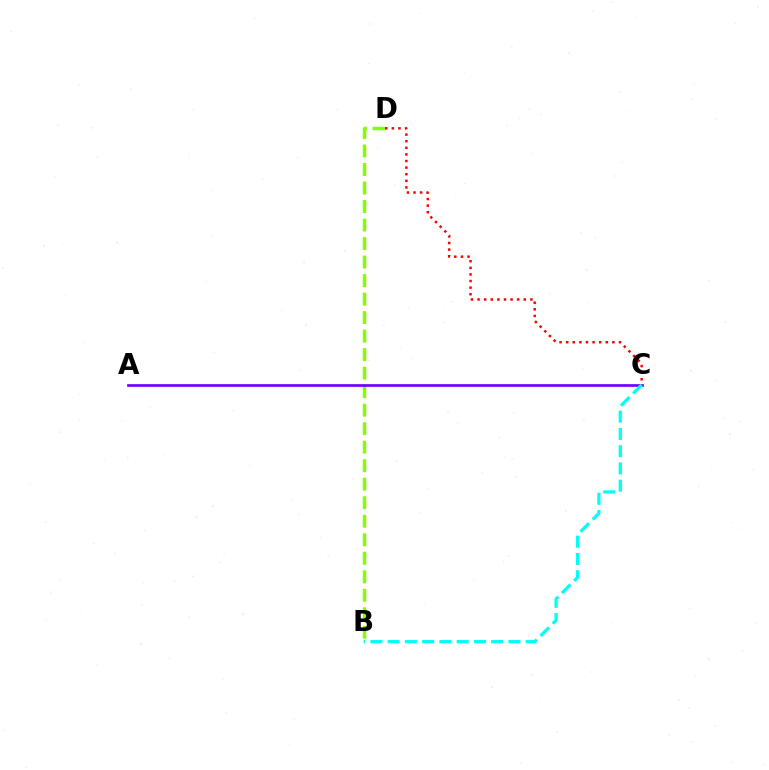{('B', 'D'): [{'color': '#84ff00', 'line_style': 'dashed', 'thickness': 2.51}], ('A', 'C'): [{'color': '#7200ff', 'line_style': 'solid', 'thickness': 1.95}], ('C', 'D'): [{'color': '#ff0000', 'line_style': 'dotted', 'thickness': 1.79}], ('B', 'C'): [{'color': '#00fff6', 'line_style': 'dashed', 'thickness': 2.34}]}